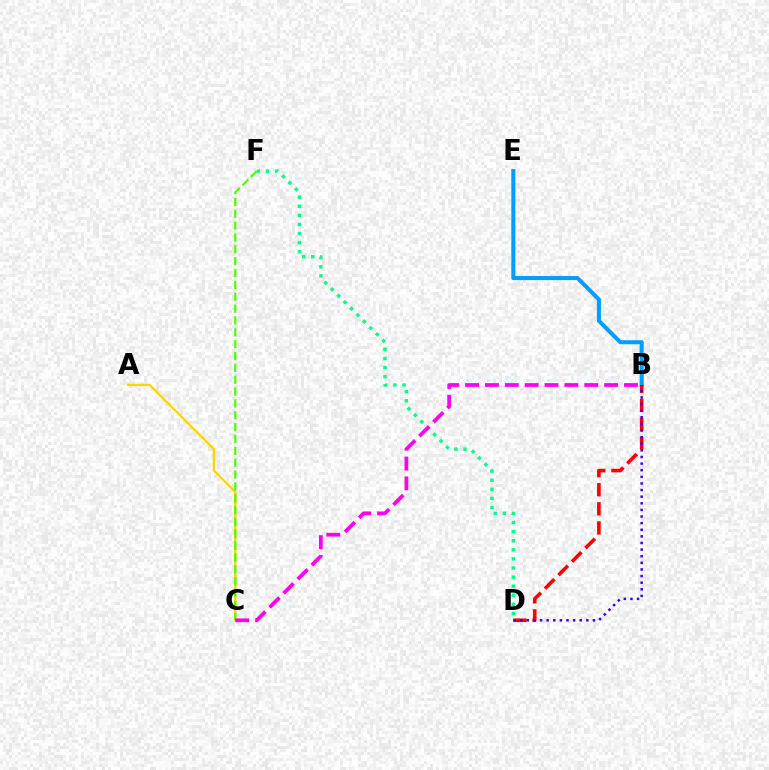{('A', 'C'): [{'color': '#ffd500', 'line_style': 'solid', 'thickness': 1.64}], ('B', 'E'): [{'color': '#009eff', 'line_style': 'solid', 'thickness': 2.91}], ('B', 'D'): [{'color': '#ff0000', 'line_style': 'dashed', 'thickness': 2.59}, {'color': '#3700ff', 'line_style': 'dotted', 'thickness': 1.8}], ('D', 'F'): [{'color': '#00ff86', 'line_style': 'dotted', 'thickness': 2.47}], ('C', 'F'): [{'color': '#4fff00', 'line_style': 'dashed', 'thickness': 1.61}], ('B', 'C'): [{'color': '#ff00ed', 'line_style': 'dashed', 'thickness': 2.7}]}